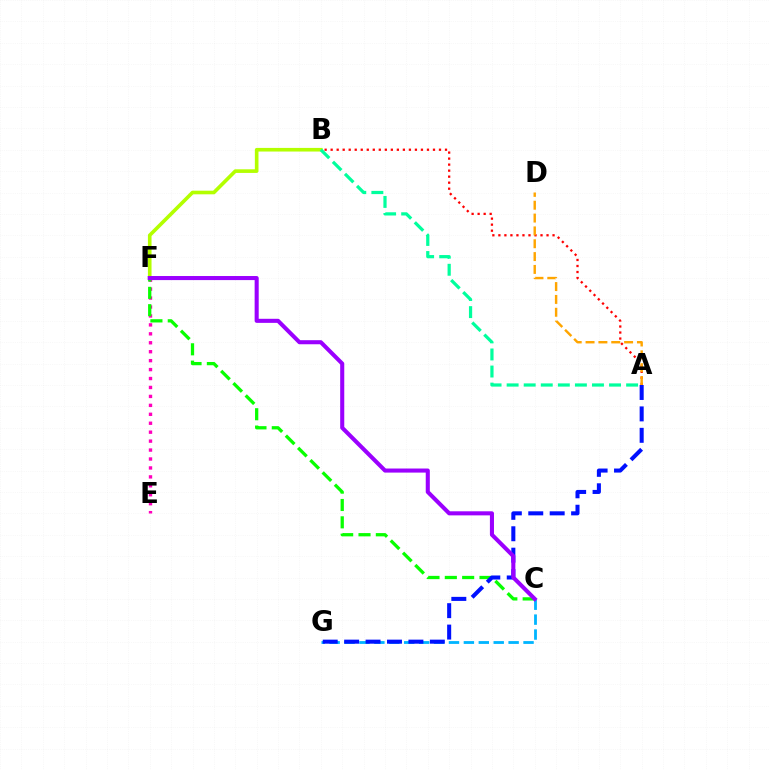{('A', 'B'): [{'color': '#ff0000', 'line_style': 'dotted', 'thickness': 1.64}, {'color': '#00ff9d', 'line_style': 'dashed', 'thickness': 2.32}], ('C', 'G'): [{'color': '#00b5ff', 'line_style': 'dashed', 'thickness': 2.03}], ('E', 'F'): [{'color': '#ff00bd', 'line_style': 'dotted', 'thickness': 2.43}], ('C', 'F'): [{'color': '#08ff00', 'line_style': 'dashed', 'thickness': 2.36}, {'color': '#9b00ff', 'line_style': 'solid', 'thickness': 2.93}], ('A', 'G'): [{'color': '#0010ff', 'line_style': 'dashed', 'thickness': 2.91}], ('B', 'F'): [{'color': '#b3ff00', 'line_style': 'solid', 'thickness': 2.61}], ('A', 'D'): [{'color': '#ffa500', 'line_style': 'dashed', 'thickness': 1.74}]}